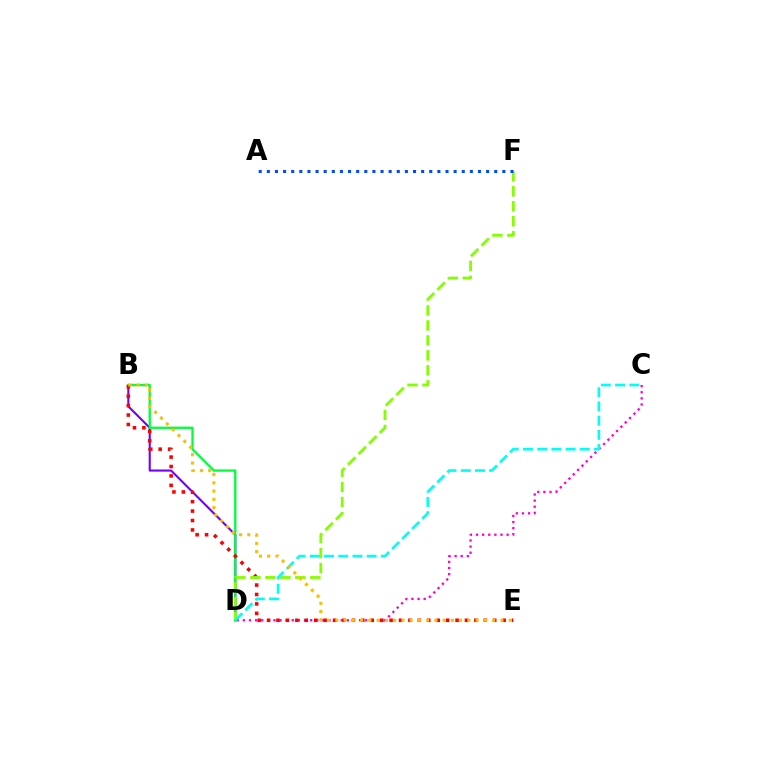{('B', 'D'): [{'color': '#7200ff', 'line_style': 'solid', 'thickness': 1.51}, {'color': '#00ff39', 'line_style': 'solid', 'thickness': 1.65}], ('C', 'D'): [{'color': '#ff00cf', 'line_style': 'dotted', 'thickness': 1.66}, {'color': '#00fff6', 'line_style': 'dashed', 'thickness': 1.93}], ('B', 'E'): [{'color': '#ff0000', 'line_style': 'dotted', 'thickness': 2.56}, {'color': '#ffbd00', 'line_style': 'dotted', 'thickness': 2.24}], ('D', 'F'): [{'color': '#84ff00', 'line_style': 'dashed', 'thickness': 2.03}], ('A', 'F'): [{'color': '#004bff', 'line_style': 'dotted', 'thickness': 2.21}]}